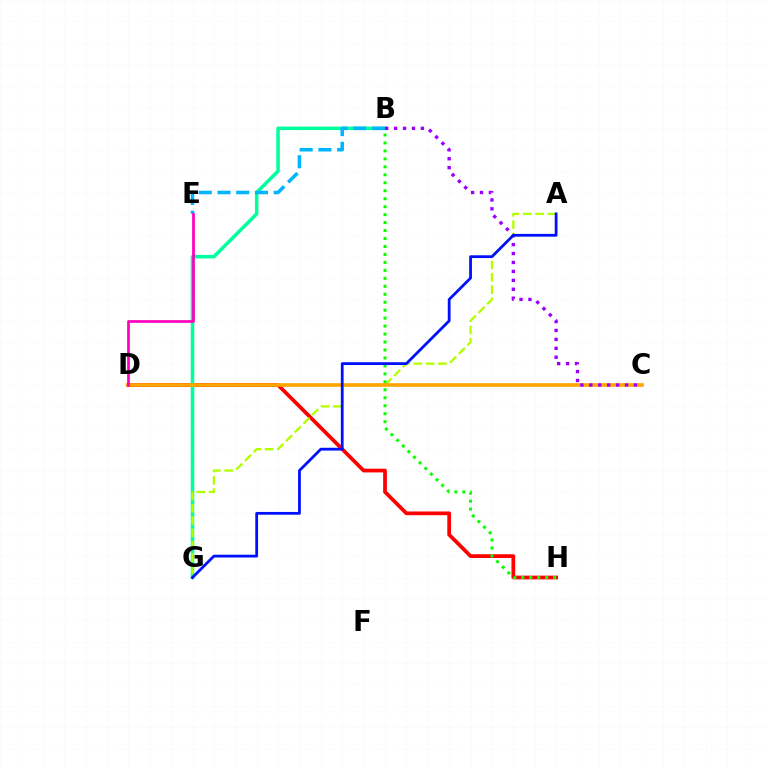{('D', 'H'): [{'color': '#ff0000', 'line_style': 'solid', 'thickness': 2.69}], ('B', 'G'): [{'color': '#00ff9d', 'line_style': 'solid', 'thickness': 2.53}], ('B', 'E'): [{'color': '#00b5ff', 'line_style': 'dashed', 'thickness': 2.55}], ('A', 'G'): [{'color': '#b3ff00', 'line_style': 'dashed', 'thickness': 1.67}, {'color': '#0010ff', 'line_style': 'solid', 'thickness': 2.0}], ('B', 'H'): [{'color': '#08ff00', 'line_style': 'dotted', 'thickness': 2.16}], ('C', 'D'): [{'color': '#ffa500', 'line_style': 'solid', 'thickness': 2.61}], ('B', 'C'): [{'color': '#9b00ff', 'line_style': 'dotted', 'thickness': 2.43}], ('D', 'E'): [{'color': '#ff00bd', 'line_style': 'solid', 'thickness': 1.97}]}